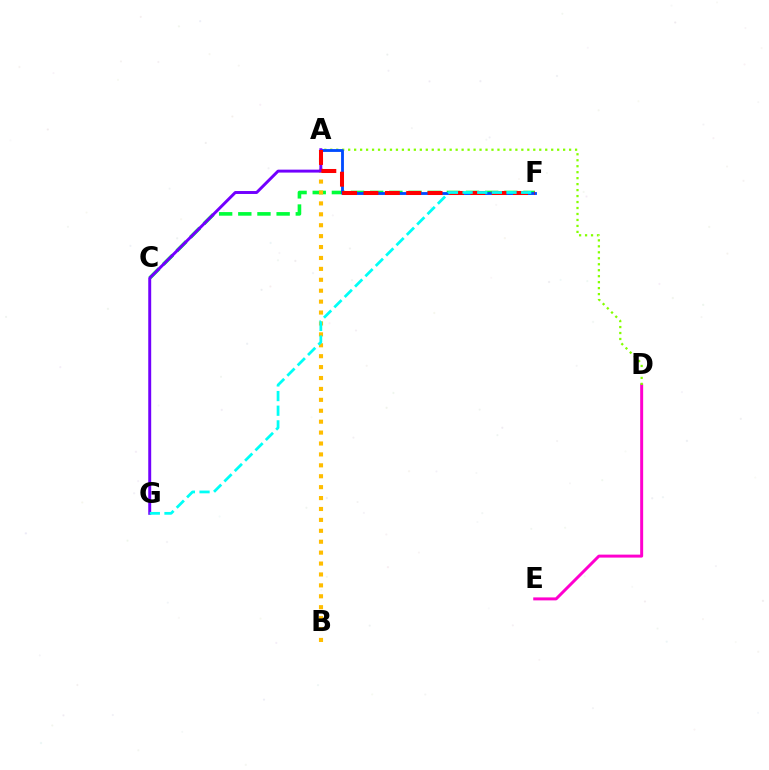{('D', 'E'): [{'color': '#ff00cf', 'line_style': 'solid', 'thickness': 2.14}], ('C', 'F'): [{'color': '#00ff39', 'line_style': 'dashed', 'thickness': 2.6}], ('A', 'B'): [{'color': '#ffbd00', 'line_style': 'dotted', 'thickness': 2.97}], ('A', 'D'): [{'color': '#84ff00', 'line_style': 'dotted', 'thickness': 1.62}], ('A', 'F'): [{'color': '#004bff', 'line_style': 'solid', 'thickness': 2.04}, {'color': '#ff0000', 'line_style': 'dashed', 'thickness': 2.9}], ('A', 'G'): [{'color': '#7200ff', 'line_style': 'solid', 'thickness': 2.12}], ('F', 'G'): [{'color': '#00fff6', 'line_style': 'dashed', 'thickness': 1.99}]}